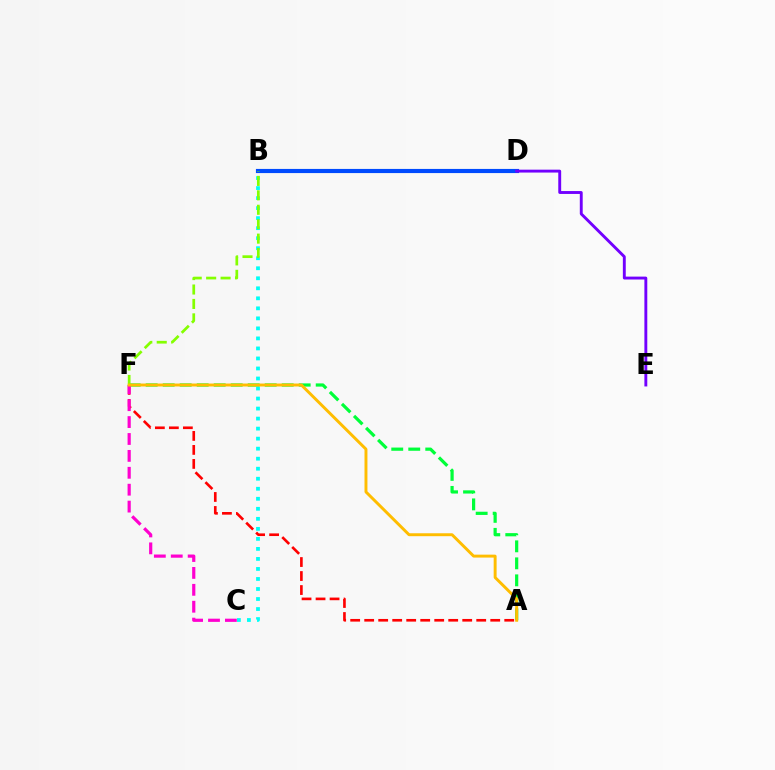{('A', 'F'): [{'color': '#00ff39', 'line_style': 'dashed', 'thickness': 2.31}, {'color': '#ff0000', 'line_style': 'dashed', 'thickness': 1.9}, {'color': '#ffbd00', 'line_style': 'solid', 'thickness': 2.11}], ('B', 'D'): [{'color': '#004bff', 'line_style': 'solid', 'thickness': 2.99}], ('B', 'C'): [{'color': '#00fff6', 'line_style': 'dotted', 'thickness': 2.72}], ('B', 'F'): [{'color': '#84ff00', 'line_style': 'dashed', 'thickness': 1.96}], ('D', 'E'): [{'color': '#7200ff', 'line_style': 'solid', 'thickness': 2.08}], ('C', 'F'): [{'color': '#ff00cf', 'line_style': 'dashed', 'thickness': 2.3}]}